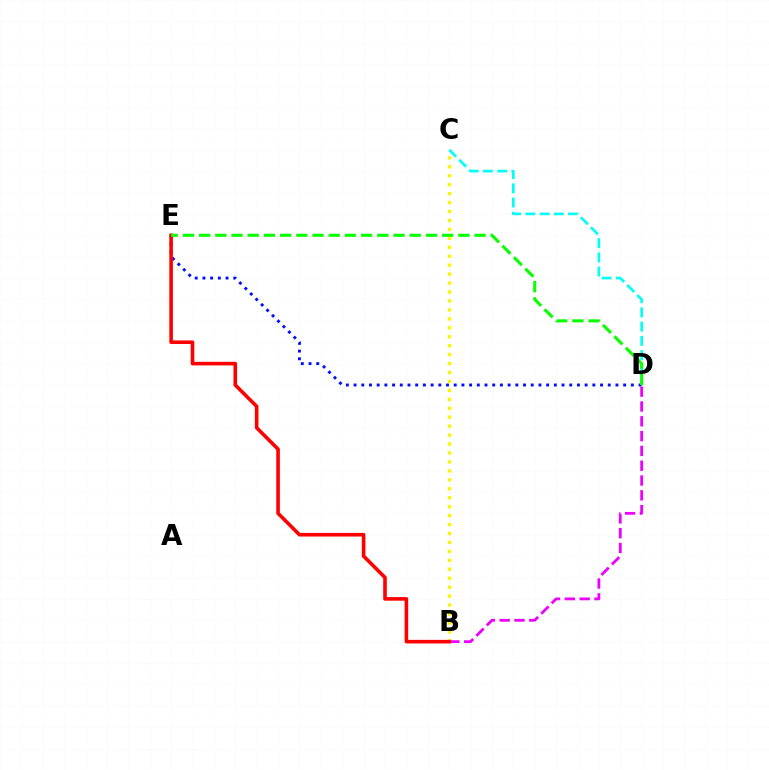{('D', 'E'): [{'color': '#0010ff', 'line_style': 'dotted', 'thickness': 2.09}, {'color': '#08ff00', 'line_style': 'dashed', 'thickness': 2.2}], ('C', 'D'): [{'color': '#00fff6', 'line_style': 'dashed', 'thickness': 1.93}], ('B', 'C'): [{'color': '#fcf500', 'line_style': 'dotted', 'thickness': 2.43}], ('B', 'D'): [{'color': '#ee00ff', 'line_style': 'dashed', 'thickness': 2.01}], ('B', 'E'): [{'color': '#ff0000', 'line_style': 'solid', 'thickness': 2.59}]}